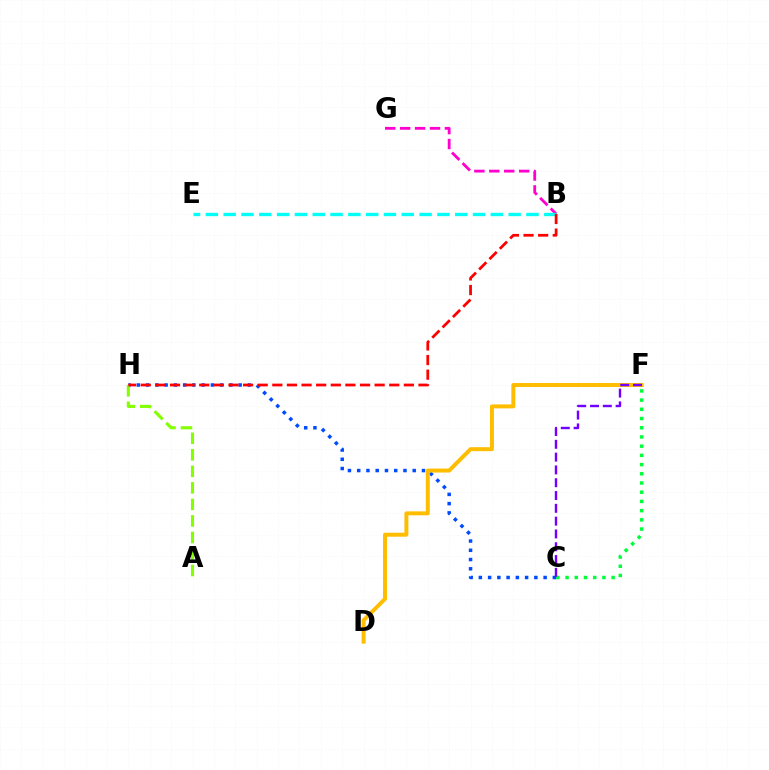{('C', 'F'): [{'color': '#00ff39', 'line_style': 'dotted', 'thickness': 2.5}, {'color': '#7200ff', 'line_style': 'dashed', 'thickness': 1.74}], ('C', 'H'): [{'color': '#004bff', 'line_style': 'dotted', 'thickness': 2.51}], ('B', 'G'): [{'color': '#ff00cf', 'line_style': 'dashed', 'thickness': 2.03}], ('B', 'E'): [{'color': '#00fff6', 'line_style': 'dashed', 'thickness': 2.42}], ('A', 'H'): [{'color': '#84ff00', 'line_style': 'dashed', 'thickness': 2.25}], ('B', 'H'): [{'color': '#ff0000', 'line_style': 'dashed', 'thickness': 1.99}], ('D', 'F'): [{'color': '#ffbd00', 'line_style': 'solid', 'thickness': 2.85}]}